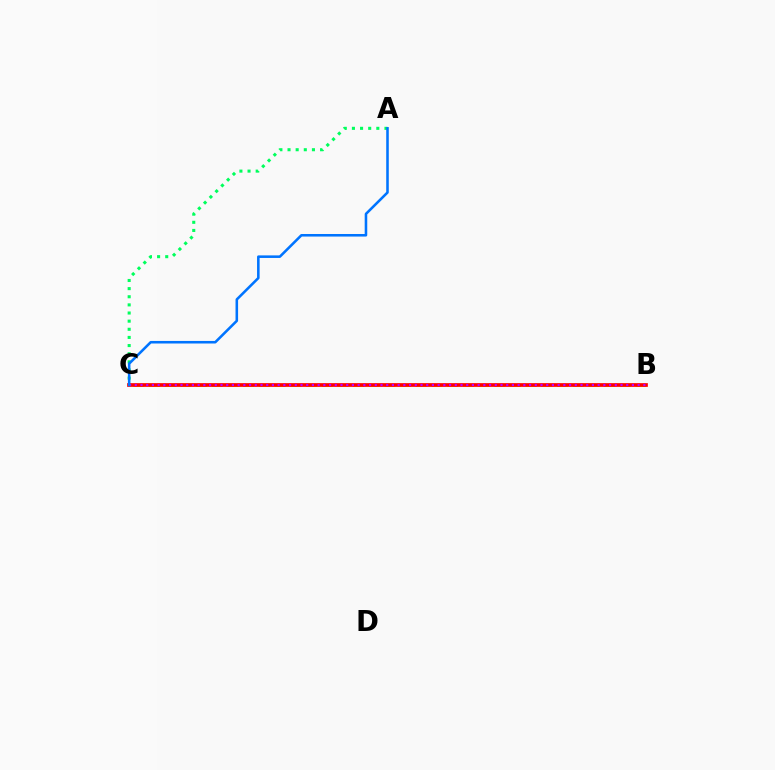{('B', 'C'): [{'color': '#d1ff00', 'line_style': 'dashed', 'thickness': 2.13}, {'color': '#ff0000', 'line_style': 'solid', 'thickness': 2.67}, {'color': '#b900ff', 'line_style': 'dotted', 'thickness': 1.55}], ('A', 'C'): [{'color': '#00ff5c', 'line_style': 'dotted', 'thickness': 2.21}, {'color': '#0074ff', 'line_style': 'solid', 'thickness': 1.84}]}